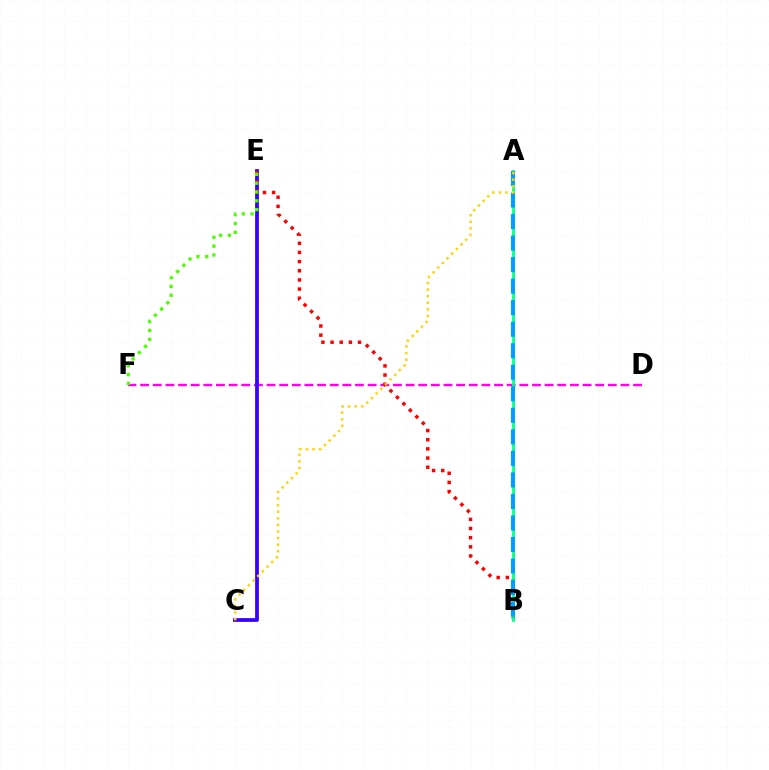{('D', 'F'): [{'color': '#ff00ed', 'line_style': 'dashed', 'thickness': 1.72}], ('C', 'E'): [{'color': '#3700ff', 'line_style': 'solid', 'thickness': 2.72}], ('B', 'E'): [{'color': '#ff0000', 'line_style': 'dotted', 'thickness': 2.49}], ('A', 'B'): [{'color': '#00ff86', 'line_style': 'solid', 'thickness': 1.96}, {'color': '#009eff', 'line_style': 'dashed', 'thickness': 2.92}], ('E', 'F'): [{'color': '#4fff00', 'line_style': 'dotted', 'thickness': 2.4}], ('A', 'C'): [{'color': '#ffd500', 'line_style': 'dotted', 'thickness': 1.79}]}